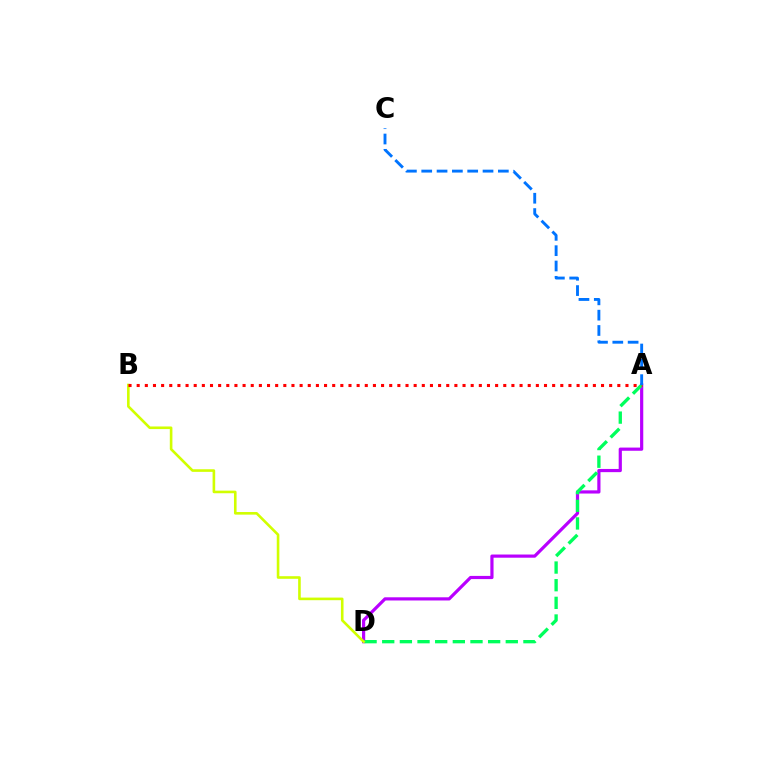{('A', 'D'): [{'color': '#b900ff', 'line_style': 'solid', 'thickness': 2.29}, {'color': '#00ff5c', 'line_style': 'dashed', 'thickness': 2.4}], ('B', 'D'): [{'color': '#d1ff00', 'line_style': 'solid', 'thickness': 1.88}], ('A', 'B'): [{'color': '#ff0000', 'line_style': 'dotted', 'thickness': 2.21}], ('A', 'C'): [{'color': '#0074ff', 'line_style': 'dashed', 'thickness': 2.08}]}